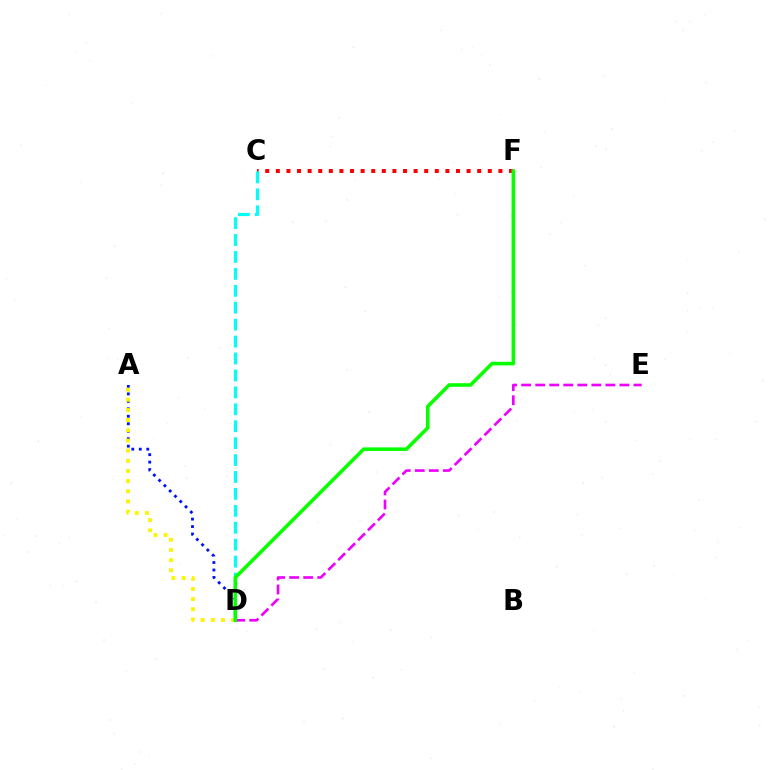{('A', 'D'): [{'color': '#0010ff', 'line_style': 'dotted', 'thickness': 2.03}, {'color': '#fcf500', 'line_style': 'dotted', 'thickness': 2.76}], ('C', 'F'): [{'color': '#ff0000', 'line_style': 'dotted', 'thickness': 2.88}], ('D', 'E'): [{'color': '#ee00ff', 'line_style': 'dashed', 'thickness': 1.91}], ('C', 'D'): [{'color': '#00fff6', 'line_style': 'dashed', 'thickness': 2.3}], ('D', 'F'): [{'color': '#08ff00', 'line_style': 'solid', 'thickness': 2.58}]}